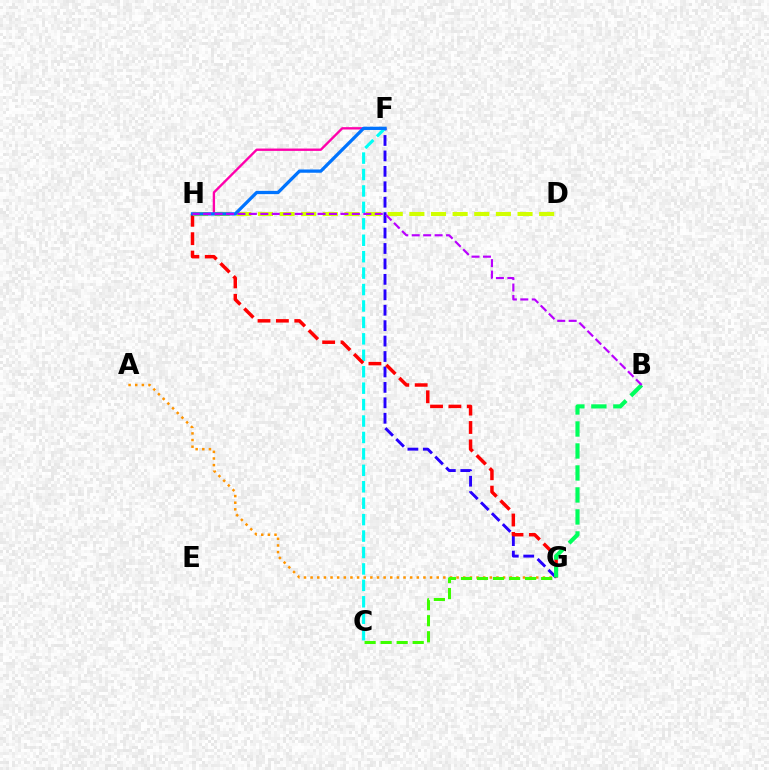{('F', 'G'): [{'color': '#2500ff', 'line_style': 'dashed', 'thickness': 2.1}], ('A', 'G'): [{'color': '#ff9400', 'line_style': 'dotted', 'thickness': 1.8}], ('C', 'F'): [{'color': '#00fff6', 'line_style': 'dashed', 'thickness': 2.23}], ('F', 'H'): [{'color': '#ff00ac', 'line_style': 'solid', 'thickness': 1.7}, {'color': '#0074ff', 'line_style': 'solid', 'thickness': 2.35}], ('G', 'H'): [{'color': '#ff0000', 'line_style': 'dashed', 'thickness': 2.5}], ('D', 'H'): [{'color': '#d1ff00', 'line_style': 'dashed', 'thickness': 2.94}], ('C', 'G'): [{'color': '#3dff00', 'line_style': 'dashed', 'thickness': 2.18}], ('B', 'G'): [{'color': '#00ff5c', 'line_style': 'dashed', 'thickness': 2.99}], ('B', 'H'): [{'color': '#b900ff', 'line_style': 'dashed', 'thickness': 1.55}]}